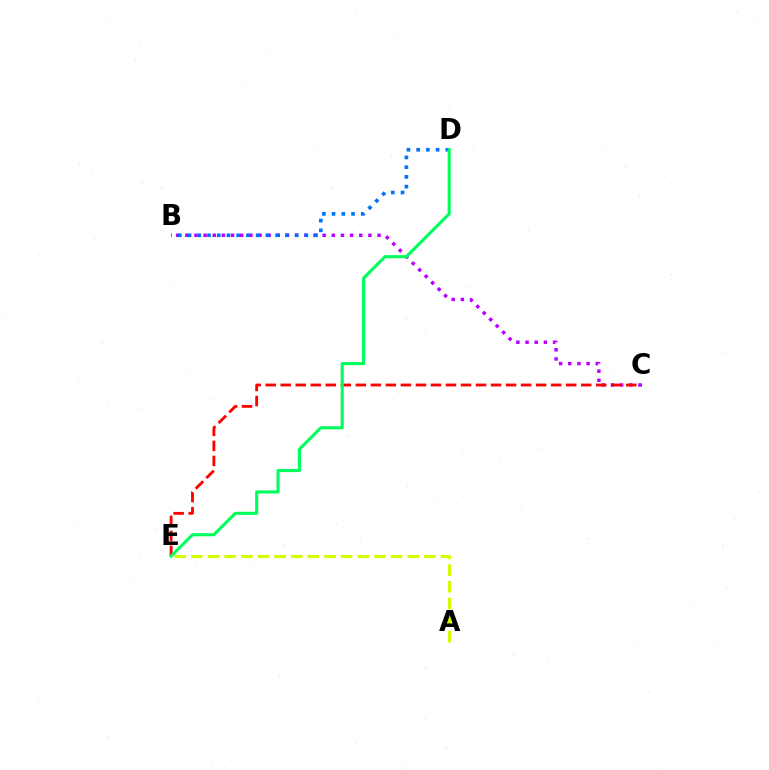{('A', 'E'): [{'color': '#d1ff00', 'line_style': 'dashed', 'thickness': 2.26}], ('B', 'C'): [{'color': '#b900ff', 'line_style': 'dotted', 'thickness': 2.49}], ('C', 'E'): [{'color': '#ff0000', 'line_style': 'dashed', 'thickness': 2.04}], ('B', 'D'): [{'color': '#0074ff', 'line_style': 'dotted', 'thickness': 2.64}], ('D', 'E'): [{'color': '#00ff5c', 'line_style': 'solid', 'thickness': 2.23}]}